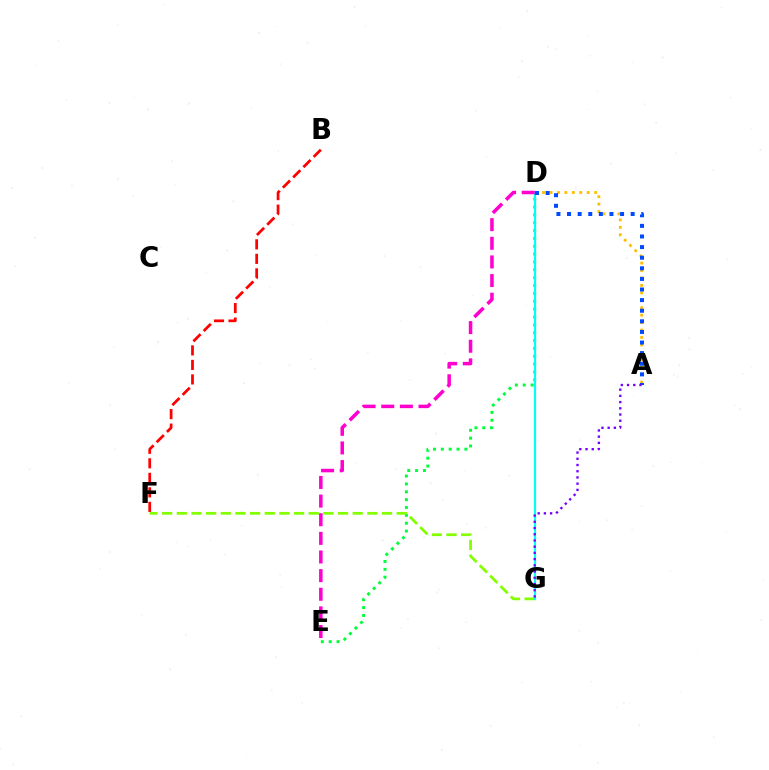{('D', 'E'): [{'color': '#00ff39', 'line_style': 'dotted', 'thickness': 2.13}, {'color': '#ff00cf', 'line_style': 'dashed', 'thickness': 2.53}], ('F', 'G'): [{'color': '#84ff00', 'line_style': 'dashed', 'thickness': 1.99}], ('A', 'D'): [{'color': '#ffbd00', 'line_style': 'dotted', 'thickness': 2.02}, {'color': '#004bff', 'line_style': 'dotted', 'thickness': 2.88}], ('D', 'G'): [{'color': '#00fff6', 'line_style': 'solid', 'thickness': 1.57}], ('B', 'F'): [{'color': '#ff0000', 'line_style': 'dashed', 'thickness': 1.97}], ('A', 'G'): [{'color': '#7200ff', 'line_style': 'dotted', 'thickness': 1.69}]}